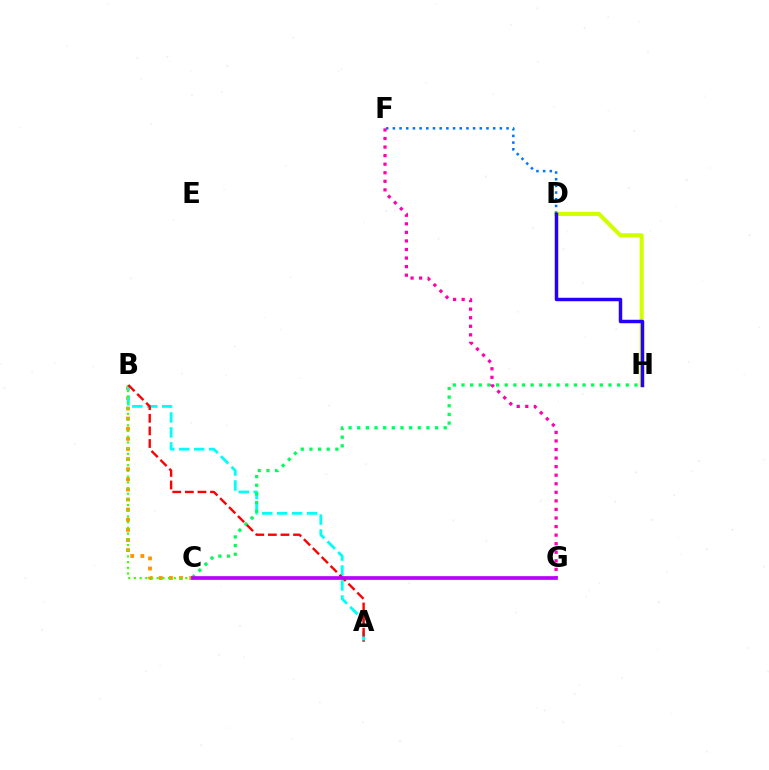{('B', 'C'): [{'color': '#ff9400', 'line_style': 'dotted', 'thickness': 2.75}, {'color': '#3dff00', 'line_style': 'dotted', 'thickness': 1.55}], ('A', 'B'): [{'color': '#00fff6', 'line_style': 'dashed', 'thickness': 2.03}, {'color': '#ff0000', 'line_style': 'dashed', 'thickness': 1.71}], ('C', 'H'): [{'color': '#00ff5c', 'line_style': 'dotted', 'thickness': 2.35}], ('D', 'H'): [{'color': '#d1ff00', 'line_style': 'solid', 'thickness': 2.93}, {'color': '#2500ff', 'line_style': 'solid', 'thickness': 2.49}], ('D', 'F'): [{'color': '#0074ff', 'line_style': 'dotted', 'thickness': 1.82}], ('F', 'G'): [{'color': '#ff00ac', 'line_style': 'dotted', 'thickness': 2.33}], ('C', 'G'): [{'color': '#b900ff', 'line_style': 'solid', 'thickness': 2.65}]}